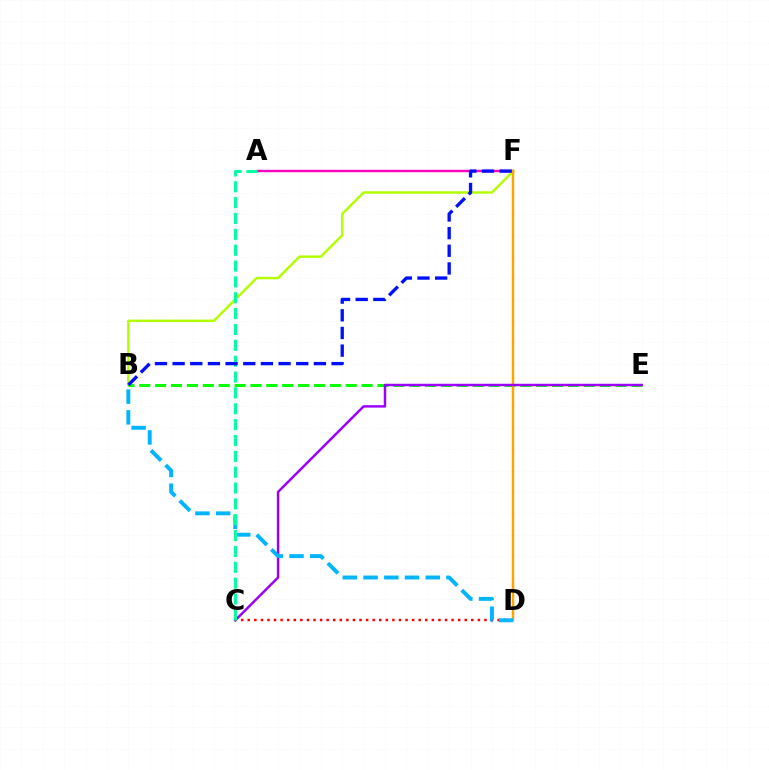{('C', 'D'): [{'color': '#ff0000', 'line_style': 'dotted', 'thickness': 1.79}], ('A', 'F'): [{'color': '#ff00bd', 'line_style': 'solid', 'thickness': 1.72}], ('B', 'F'): [{'color': '#b3ff00', 'line_style': 'solid', 'thickness': 1.78}, {'color': '#0010ff', 'line_style': 'dashed', 'thickness': 2.4}], ('B', 'E'): [{'color': '#08ff00', 'line_style': 'dashed', 'thickness': 2.16}], ('D', 'F'): [{'color': '#ffa500', 'line_style': 'solid', 'thickness': 1.78}], ('C', 'E'): [{'color': '#9b00ff', 'line_style': 'solid', 'thickness': 1.79}], ('B', 'D'): [{'color': '#00b5ff', 'line_style': 'dashed', 'thickness': 2.82}], ('A', 'C'): [{'color': '#00ff9d', 'line_style': 'dashed', 'thickness': 2.15}]}